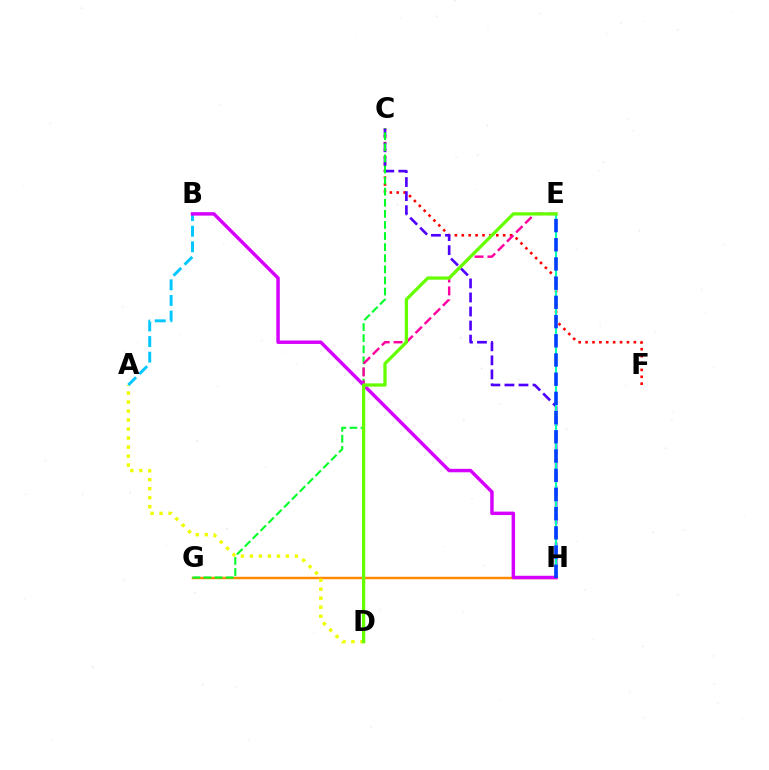{('C', 'F'): [{'color': '#ff0000', 'line_style': 'dotted', 'thickness': 1.87}], ('C', 'H'): [{'color': '#4f00ff', 'line_style': 'dashed', 'thickness': 1.91}], ('G', 'H'): [{'color': '#ff8800', 'line_style': 'solid', 'thickness': 1.75}], ('A', 'D'): [{'color': '#eeff00', 'line_style': 'dotted', 'thickness': 2.45}], ('C', 'G'): [{'color': '#00ff27', 'line_style': 'dashed', 'thickness': 1.51}], ('E', 'H'): [{'color': '#00ffaf', 'line_style': 'solid', 'thickness': 1.52}, {'color': '#003fff', 'line_style': 'dashed', 'thickness': 2.61}], ('D', 'E'): [{'color': '#ff00a0', 'line_style': 'dashed', 'thickness': 1.75}, {'color': '#66ff00', 'line_style': 'solid', 'thickness': 2.36}], ('A', 'B'): [{'color': '#00c7ff', 'line_style': 'dashed', 'thickness': 2.12}], ('B', 'H'): [{'color': '#d600ff', 'line_style': 'solid', 'thickness': 2.48}]}